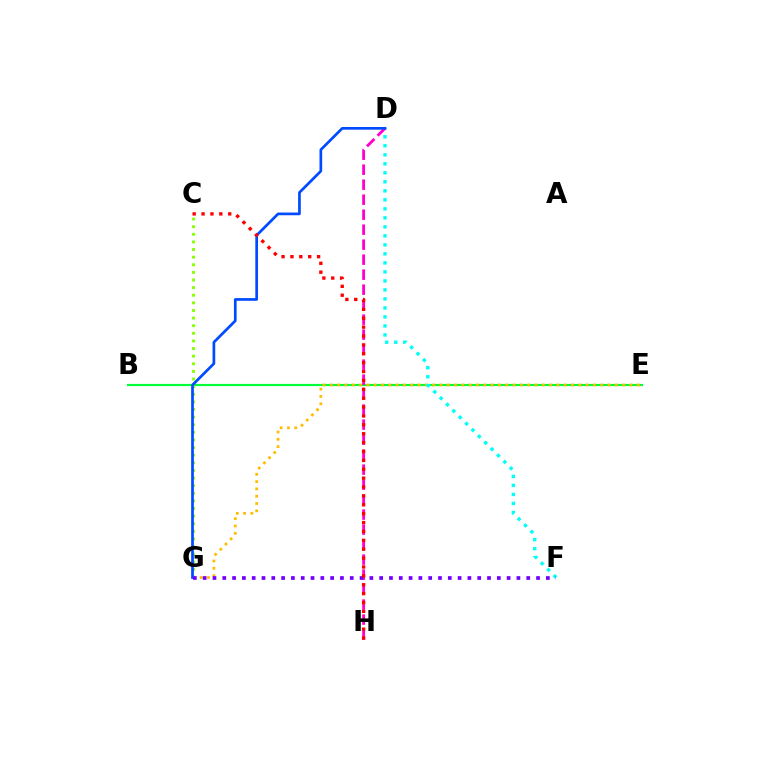{('B', 'E'): [{'color': '#00ff39', 'line_style': 'solid', 'thickness': 1.56}], ('E', 'G'): [{'color': '#ffbd00', 'line_style': 'dotted', 'thickness': 1.99}], ('D', 'F'): [{'color': '#00fff6', 'line_style': 'dotted', 'thickness': 2.45}], ('C', 'G'): [{'color': '#84ff00', 'line_style': 'dotted', 'thickness': 2.07}], ('D', 'H'): [{'color': '#ff00cf', 'line_style': 'dashed', 'thickness': 2.04}], ('D', 'G'): [{'color': '#004bff', 'line_style': 'solid', 'thickness': 1.94}], ('F', 'G'): [{'color': '#7200ff', 'line_style': 'dotted', 'thickness': 2.66}], ('C', 'H'): [{'color': '#ff0000', 'line_style': 'dotted', 'thickness': 2.41}]}